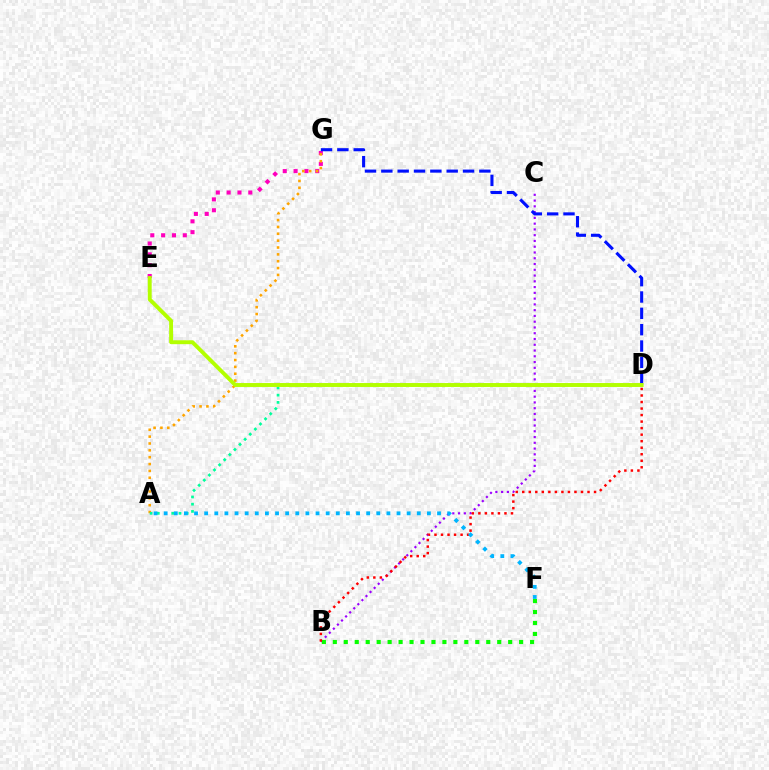{('B', 'C'): [{'color': '#9b00ff', 'line_style': 'dotted', 'thickness': 1.57}], ('B', 'F'): [{'color': '#08ff00', 'line_style': 'dotted', 'thickness': 2.98}], ('E', 'G'): [{'color': '#ff00bd', 'line_style': 'dotted', 'thickness': 2.94}], ('D', 'G'): [{'color': '#0010ff', 'line_style': 'dashed', 'thickness': 2.22}], ('B', 'D'): [{'color': '#ff0000', 'line_style': 'dotted', 'thickness': 1.77}], ('A', 'G'): [{'color': '#ffa500', 'line_style': 'dotted', 'thickness': 1.86}], ('A', 'D'): [{'color': '#00ff9d', 'line_style': 'dotted', 'thickness': 1.96}], ('A', 'F'): [{'color': '#00b5ff', 'line_style': 'dotted', 'thickness': 2.75}], ('D', 'E'): [{'color': '#b3ff00', 'line_style': 'solid', 'thickness': 2.82}]}